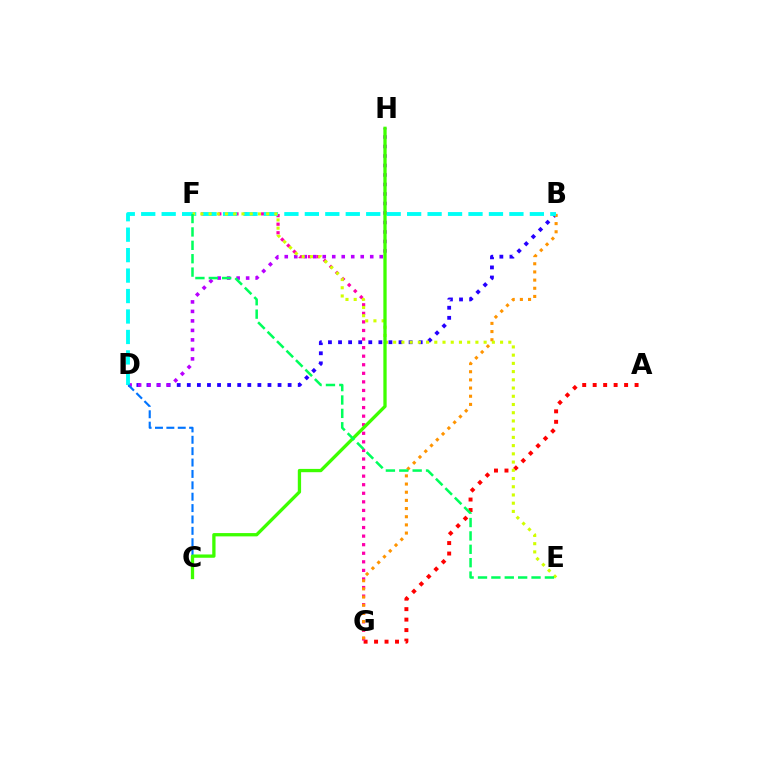{('A', 'G'): [{'color': '#ff0000', 'line_style': 'dotted', 'thickness': 2.85}], ('B', 'D'): [{'color': '#2500ff', 'line_style': 'dotted', 'thickness': 2.74}, {'color': '#00fff6', 'line_style': 'dashed', 'thickness': 2.78}], ('D', 'H'): [{'color': '#b900ff', 'line_style': 'dotted', 'thickness': 2.58}], ('F', 'G'): [{'color': '#ff00ac', 'line_style': 'dotted', 'thickness': 2.33}], ('B', 'G'): [{'color': '#ff9400', 'line_style': 'dotted', 'thickness': 2.22}], ('C', 'D'): [{'color': '#0074ff', 'line_style': 'dashed', 'thickness': 1.55}], ('E', 'F'): [{'color': '#d1ff00', 'line_style': 'dotted', 'thickness': 2.23}, {'color': '#00ff5c', 'line_style': 'dashed', 'thickness': 1.82}], ('C', 'H'): [{'color': '#3dff00', 'line_style': 'solid', 'thickness': 2.37}]}